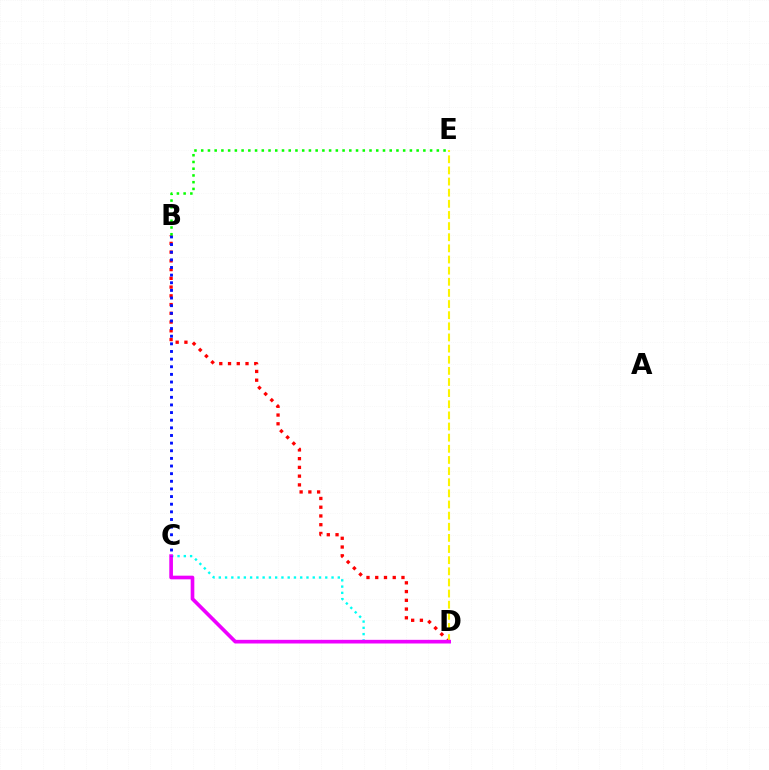{('C', 'D'): [{'color': '#00fff6', 'line_style': 'dotted', 'thickness': 1.7}, {'color': '#ee00ff', 'line_style': 'solid', 'thickness': 2.64}], ('B', 'D'): [{'color': '#ff0000', 'line_style': 'dotted', 'thickness': 2.38}], ('D', 'E'): [{'color': '#fcf500', 'line_style': 'dashed', 'thickness': 1.51}], ('B', 'C'): [{'color': '#0010ff', 'line_style': 'dotted', 'thickness': 2.07}], ('B', 'E'): [{'color': '#08ff00', 'line_style': 'dotted', 'thickness': 1.83}]}